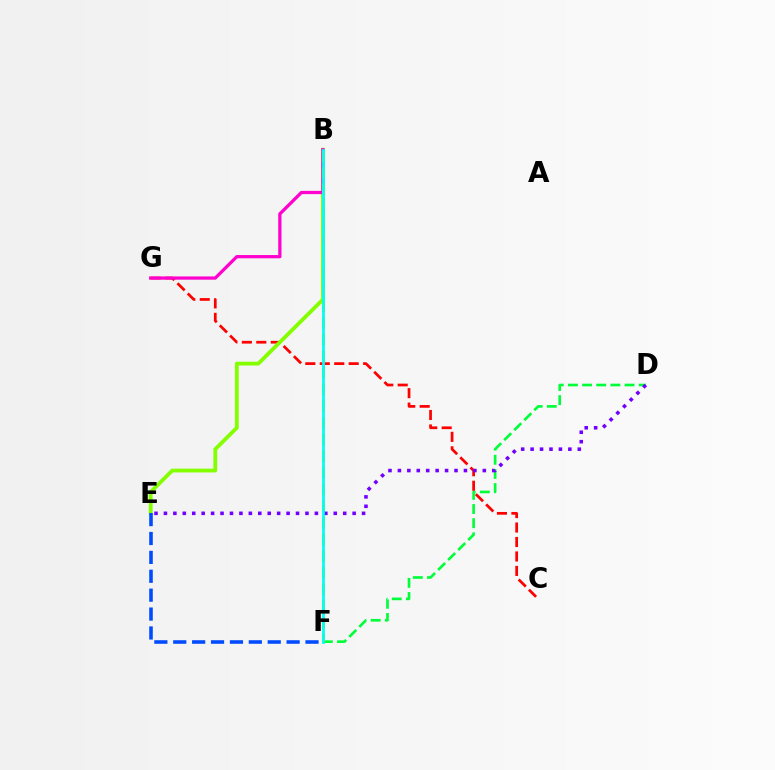{('D', 'F'): [{'color': '#00ff39', 'line_style': 'dashed', 'thickness': 1.92}], ('C', 'G'): [{'color': '#ff0000', 'line_style': 'dashed', 'thickness': 1.96}], ('B', 'E'): [{'color': '#84ff00', 'line_style': 'solid', 'thickness': 2.74}], ('B', 'G'): [{'color': '#ff00cf', 'line_style': 'solid', 'thickness': 2.34}], ('E', 'F'): [{'color': '#004bff', 'line_style': 'dashed', 'thickness': 2.57}], ('B', 'F'): [{'color': '#ffbd00', 'line_style': 'dashed', 'thickness': 2.26}, {'color': '#00fff6', 'line_style': 'solid', 'thickness': 1.99}], ('D', 'E'): [{'color': '#7200ff', 'line_style': 'dotted', 'thickness': 2.56}]}